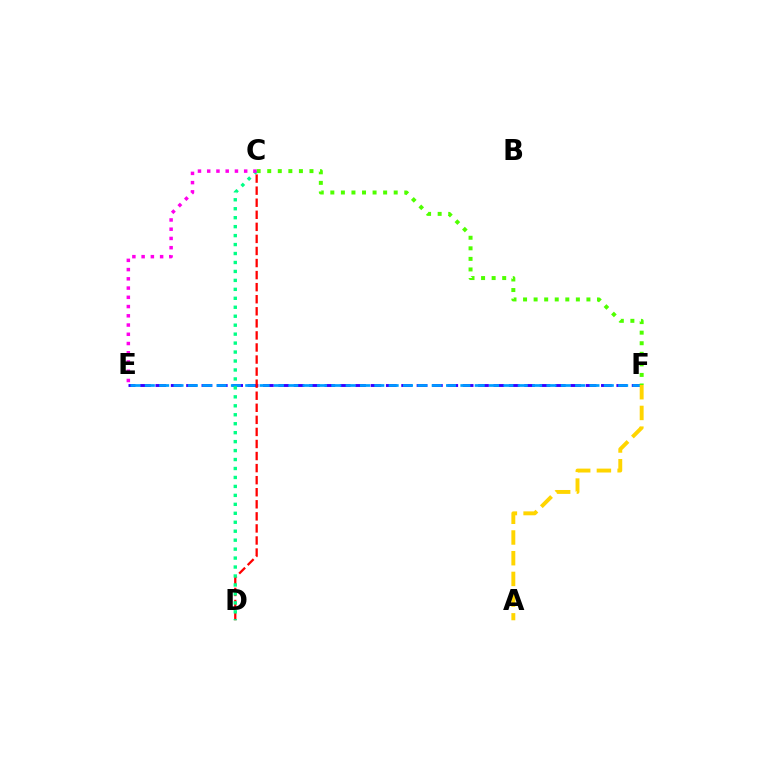{('E', 'F'): [{'color': '#3700ff', 'line_style': 'dashed', 'thickness': 2.09}, {'color': '#009eff', 'line_style': 'dashed', 'thickness': 1.95}], ('C', 'D'): [{'color': '#ff0000', 'line_style': 'dashed', 'thickness': 1.64}, {'color': '#00ff86', 'line_style': 'dotted', 'thickness': 2.43}], ('C', 'F'): [{'color': '#4fff00', 'line_style': 'dotted', 'thickness': 2.87}], ('C', 'E'): [{'color': '#ff00ed', 'line_style': 'dotted', 'thickness': 2.51}], ('A', 'F'): [{'color': '#ffd500', 'line_style': 'dashed', 'thickness': 2.81}]}